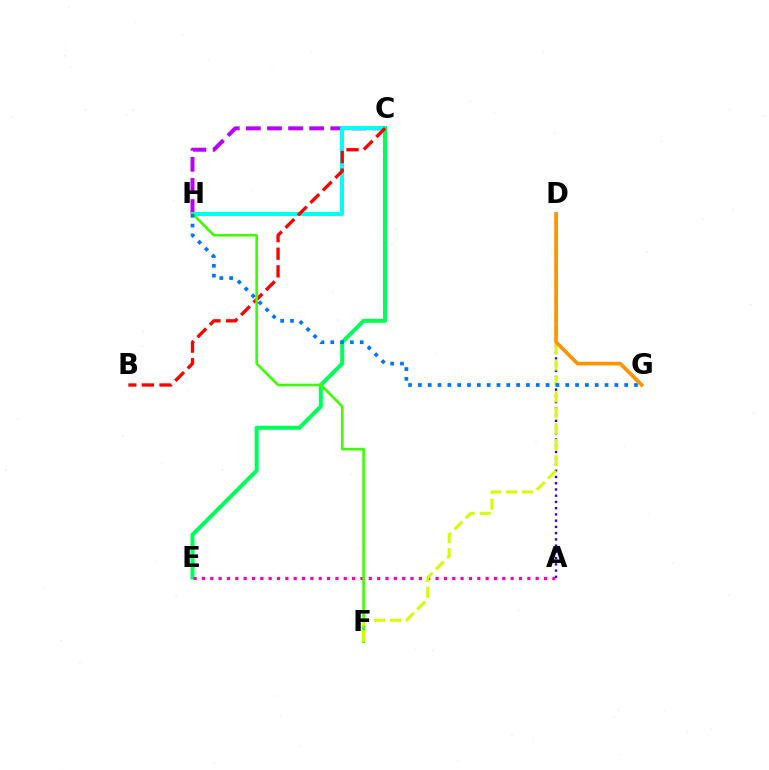{('C', 'H'): [{'color': '#b900ff', 'line_style': 'dashed', 'thickness': 2.87}, {'color': '#00fff6', 'line_style': 'solid', 'thickness': 2.89}], ('A', 'D'): [{'color': '#2500ff', 'line_style': 'dotted', 'thickness': 1.7}], ('C', 'E'): [{'color': '#00ff5c', 'line_style': 'solid', 'thickness': 2.89}], ('B', 'C'): [{'color': '#ff0000', 'line_style': 'dashed', 'thickness': 2.39}], ('A', 'E'): [{'color': '#ff00ac', 'line_style': 'dotted', 'thickness': 2.27}], ('F', 'H'): [{'color': '#3dff00', 'line_style': 'solid', 'thickness': 1.88}], ('D', 'F'): [{'color': '#d1ff00', 'line_style': 'dashed', 'thickness': 2.16}], ('G', 'H'): [{'color': '#0074ff', 'line_style': 'dotted', 'thickness': 2.67}], ('D', 'G'): [{'color': '#ff9400', 'line_style': 'solid', 'thickness': 2.66}]}